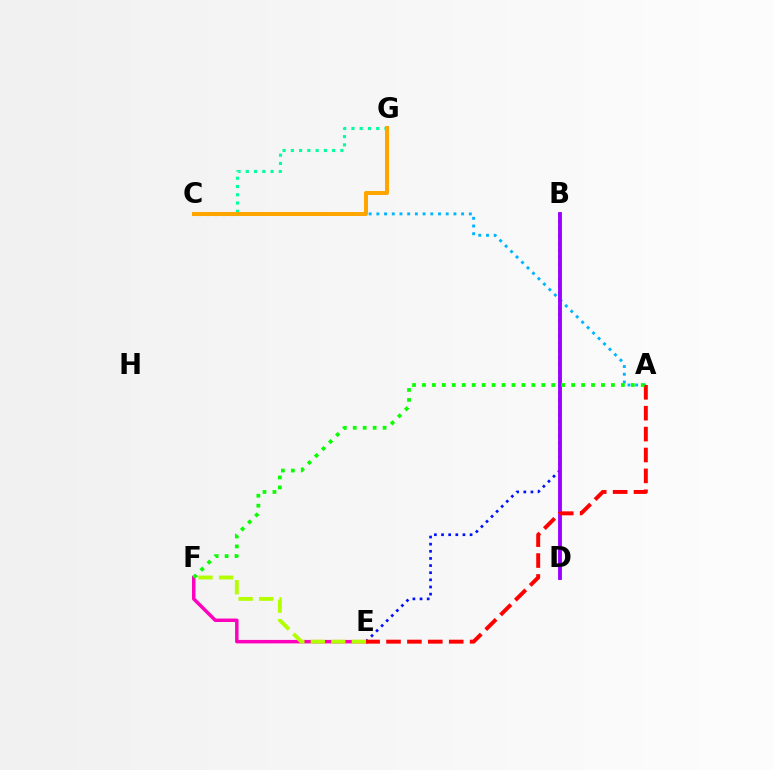{('A', 'C'): [{'color': '#00b5ff', 'line_style': 'dotted', 'thickness': 2.09}], ('B', 'E'): [{'color': '#0010ff', 'line_style': 'dotted', 'thickness': 1.94}], ('E', 'F'): [{'color': '#ff00bd', 'line_style': 'solid', 'thickness': 2.5}, {'color': '#b3ff00', 'line_style': 'dashed', 'thickness': 2.78}], ('B', 'D'): [{'color': '#9b00ff', 'line_style': 'solid', 'thickness': 2.77}], ('A', 'E'): [{'color': '#ff0000', 'line_style': 'dashed', 'thickness': 2.84}], ('A', 'F'): [{'color': '#08ff00', 'line_style': 'dotted', 'thickness': 2.7}], ('C', 'G'): [{'color': '#00ff9d', 'line_style': 'dotted', 'thickness': 2.24}, {'color': '#ffa500', 'line_style': 'solid', 'thickness': 2.9}]}